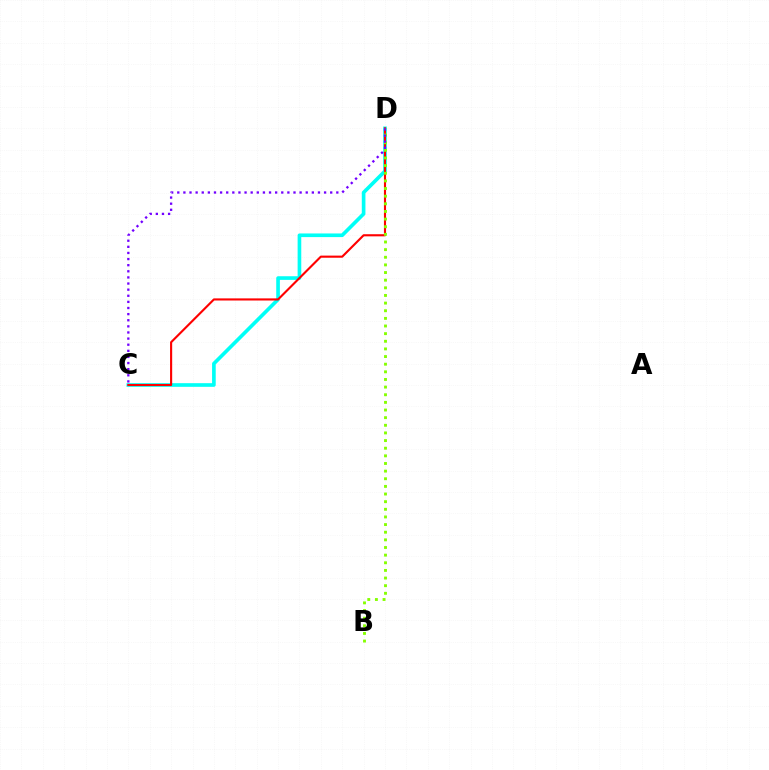{('C', 'D'): [{'color': '#00fff6', 'line_style': 'solid', 'thickness': 2.63}, {'color': '#ff0000', 'line_style': 'solid', 'thickness': 1.53}, {'color': '#7200ff', 'line_style': 'dotted', 'thickness': 1.66}], ('B', 'D'): [{'color': '#84ff00', 'line_style': 'dotted', 'thickness': 2.08}]}